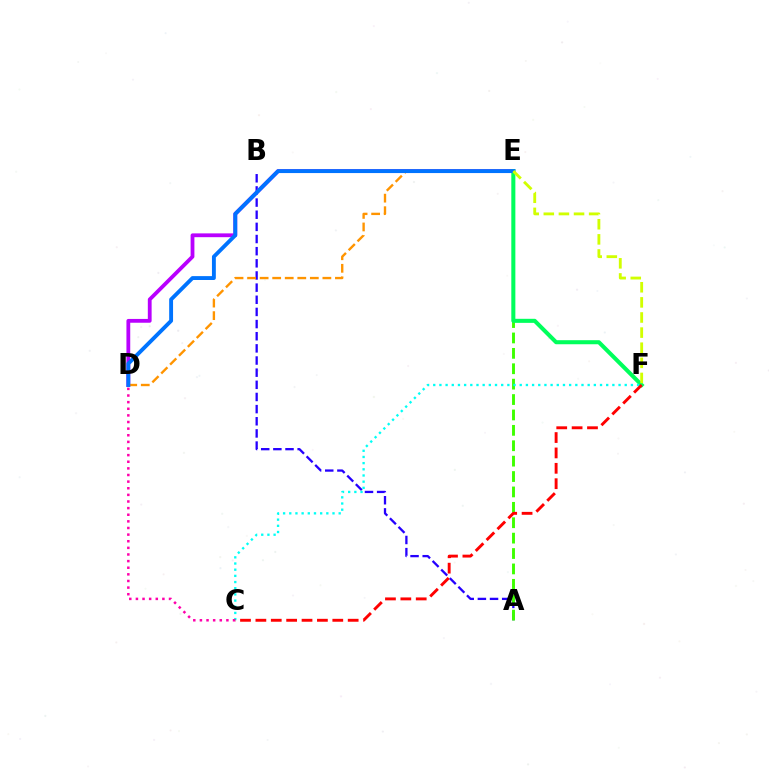{('A', 'B'): [{'color': '#2500ff', 'line_style': 'dashed', 'thickness': 1.65}], ('D', 'E'): [{'color': '#b900ff', 'line_style': 'solid', 'thickness': 2.74}, {'color': '#ff9400', 'line_style': 'dashed', 'thickness': 1.7}, {'color': '#0074ff', 'line_style': 'solid', 'thickness': 2.79}], ('A', 'E'): [{'color': '#3dff00', 'line_style': 'dashed', 'thickness': 2.09}], ('E', 'F'): [{'color': '#00ff5c', 'line_style': 'solid', 'thickness': 2.92}, {'color': '#d1ff00', 'line_style': 'dashed', 'thickness': 2.05}], ('C', 'F'): [{'color': '#00fff6', 'line_style': 'dotted', 'thickness': 1.68}, {'color': '#ff0000', 'line_style': 'dashed', 'thickness': 2.09}], ('C', 'D'): [{'color': '#ff00ac', 'line_style': 'dotted', 'thickness': 1.8}]}